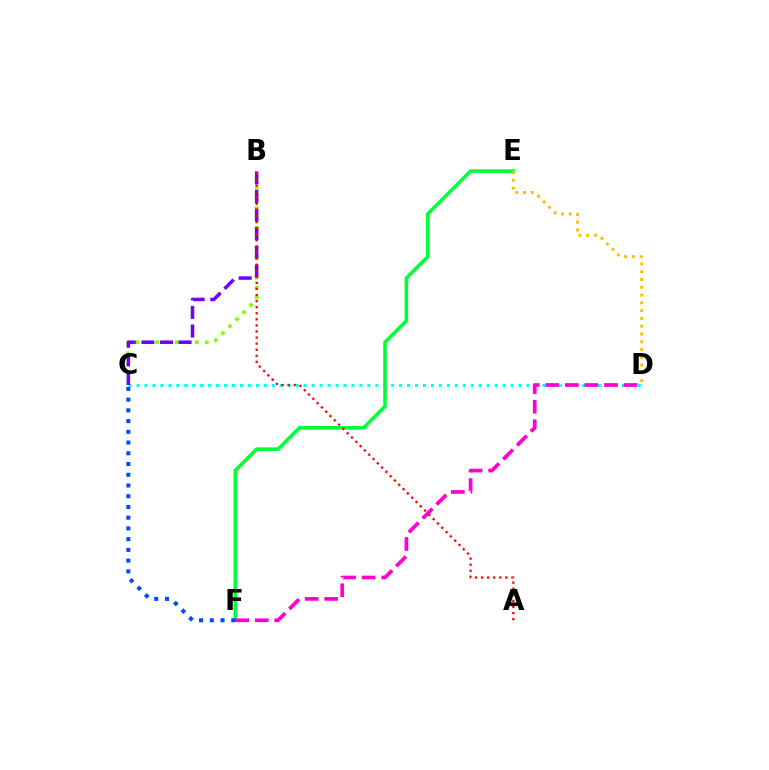{('C', 'D'): [{'color': '#00fff6', 'line_style': 'dotted', 'thickness': 2.16}], ('B', 'C'): [{'color': '#84ff00', 'line_style': 'dotted', 'thickness': 2.7}, {'color': '#7200ff', 'line_style': 'dashed', 'thickness': 2.53}], ('E', 'F'): [{'color': '#00ff39', 'line_style': 'solid', 'thickness': 2.57}], ('D', 'F'): [{'color': '#ff00cf', 'line_style': 'dashed', 'thickness': 2.66}], ('A', 'B'): [{'color': '#ff0000', 'line_style': 'dotted', 'thickness': 1.65}], ('D', 'E'): [{'color': '#ffbd00', 'line_style': 'dotted', 'thickness': 2.12}], ('C', 'F'): [{'color': '#004bff', 'line_style': 'dotted', 'thickness': 2.92}]}